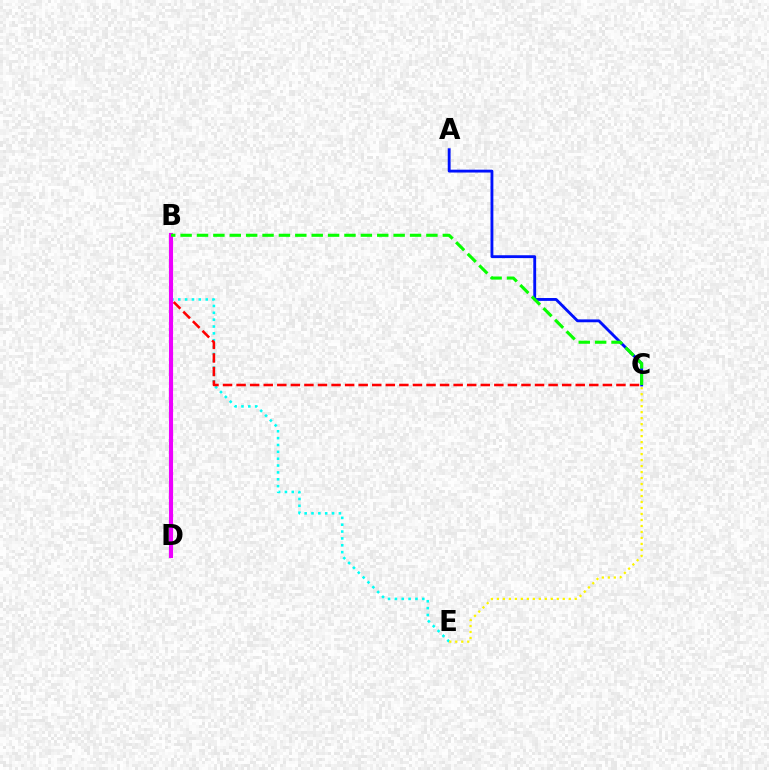{('B', 'E'): [{'color': '#00fff6', 'line_style': 'dotted', 'thickness': 1.86}], ('A', 'C'): [{'color': '#0010ff', 'line_style': 'solid', 'thickness': 2.05}], ('C', 'E'): [{'color': '#fcf500', 'line_style': 'dotted', 'thickness': 1.63}], ('B', 'C'): [{'color': '#ff0000', 'line_style': 'dashed', 'thickness': 1.84}, {'color': '#08ff00', 'line_style': 'dashed', 'thickness': 2.23}], ('B', 'D'): [{'color': '#ee00ff', 'line_style': 'solid', 'thickness': 2.97}]}